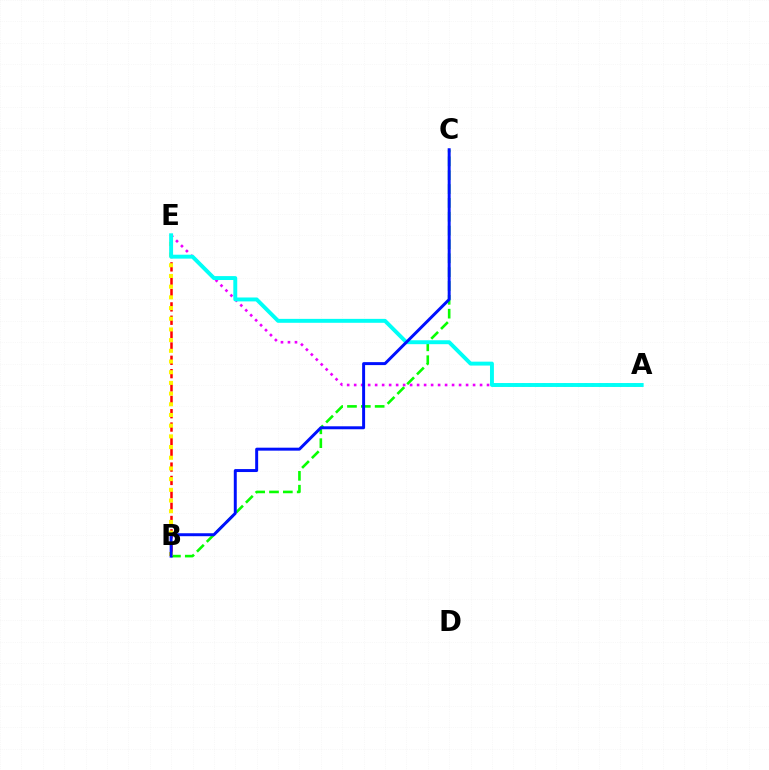{('B', 'C'): [{'color': '#08ff00', 'line_style': 'dashed', 'thickness': 1.88}, {'color': '#0010ff', 'line_style': 'solid', 'thickness': 2.13}], ('A', 'E'): [{'color': '#ee00ff', 'line_style': 'dotted', 'thickness': 1.9}, {'color': '#00fff6', 'line_style': 'solid', 'thickness': 2.82}], ('B', 'E'): [{'color': '#ff0000', 'line_style': 'dashed', 'thickness': 1.81}, {'color': '#fcf500', 'line_style': 'dotted', 'thickness': 2.91}]}